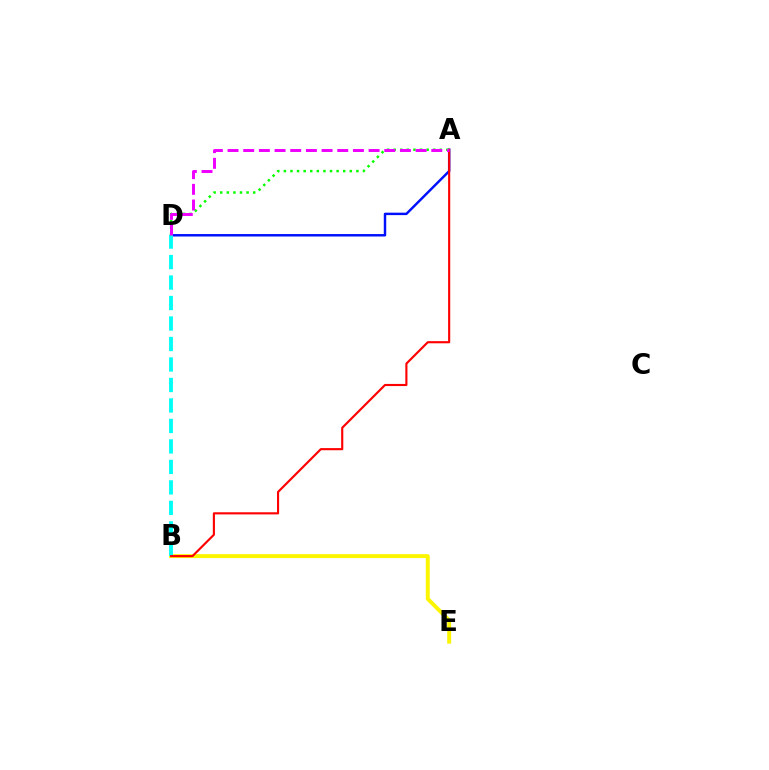{('A', 'D'): [{'color': '#0010ff', 'line_style': 'solid', 'thickness': 1.76}, {'color': '#08ff00', 'line_style': 'dotted', 'thickness': 1.79}, {'color': '#ee00ff', 'line_style': 'dashed', 'thickness': 2.13}], ('B', 'E'): [{'color': '#fcf500', 'line_style': 'solid', 'thickness': 2.83}], ('B', 'D'): [{'color': '#00fff6', 'line_style': 'dashed', 'thickness': 2.78}], ('A', 'B'): [{'color': '#ff0000', 'line_style': 'solid', 'thickness': 1.53}]}